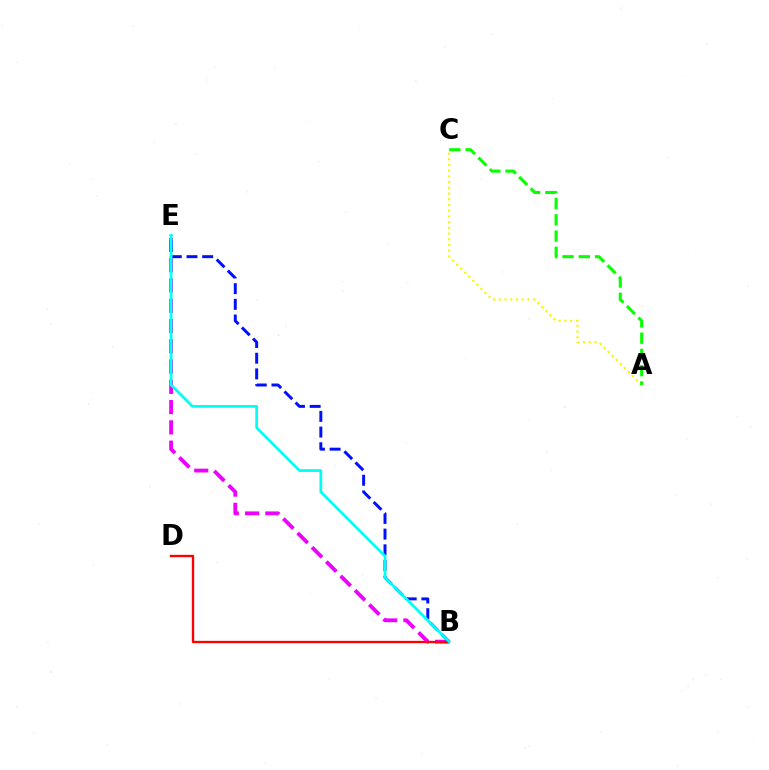{('B', 'E'): [{'color': '#ee00ff', 'line_style': 'dashed', 'thickness': 2.75}, {'color': '#0010ff', 'line_style': 'dashed', 'thickness': 2.13}, {'color': '#00fff6', 'line_style': 'solid', 'thickness': 2.0}], ('A', 'C'): [{'color': '#fcf500', 'line_style': 'dotted', 'thickness': 1.55}, {'color': '#08ff00', 'line_style': 'dashed', 'thickness': 2.21}], ('B', 'D'): [{'color': '#ff0000', 'line_style': 'solid', 'thickness': 1.68}]}